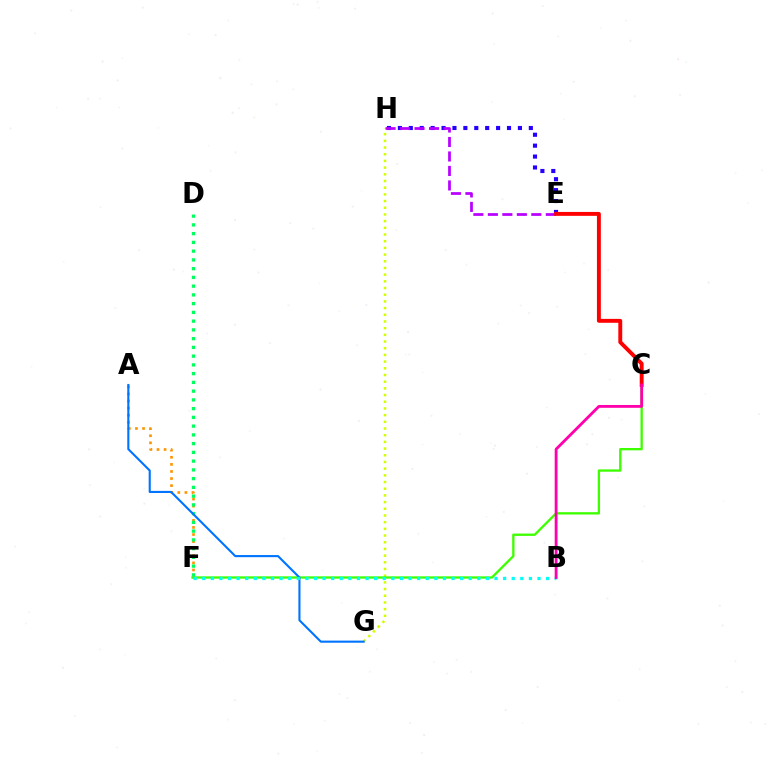{('G', 'H'): [{'color': '#d1ff00', 'line_style': 'dotted', 'thickness': 1.82}], ('A', 'F'): [{'color': '#ff9400', 'line_style': 'dotted', 'thickness': 1.93}], ('E', 'H'): [{'color': '#2500ff', 'line_style': 'dotted', 'thickness': 2.96}, {'color': '#b900ff', 'line_style': 'dashed', 'thickness': 1.97}], ('C', 'F'): [{'color': '#3dff00', 'line_style': 'solid', 'thickness': 1.67}], ('D', 'F'): [{'color': '#00ff5c', 'line_style': 'dotted', 'thickness': 2.38}], ('A', 'G'): [{'color': '#0074ff', 'line_style': 'solid', 'thickness': 1.52}], ('B', 'F'): [{'color': '#00fff6', 'line_style': 'dotted', 'thickness': 2.34}], ('C', 'E'): [{'color': '#ff0000', 'line_style': 'solid', 'thickness': 2.81}], ('B', 'C'): [{'color': '#ff00ac', 'line_style': 'solid', 'thickness': 2.04}]}